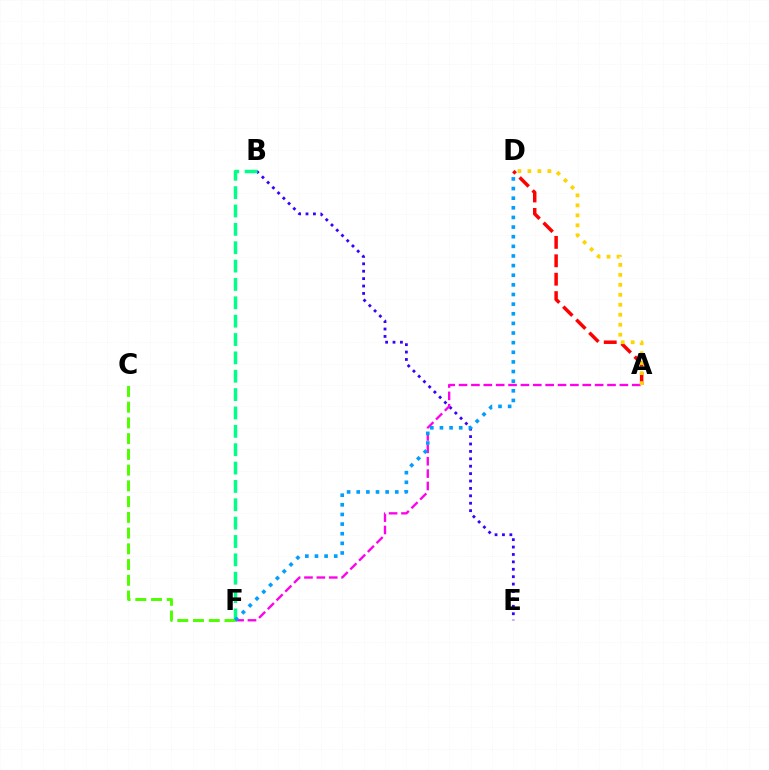{('A', 'D'): [{'color': '#ff0000', 'line_style': 'dashed', 'thickness': 2.5}, {'color': '#ffd500', 'line_style': 'dotted', 'thickness': 2.71}], ('B', 'E'): [{'color': '#3700ff', 'line_style': 'dotted', 'thickness': 2.01}], ('B', 'F'): [{'color': '#00ff86', 'line_style': 'dashed', 'thickness': 2.49}], ('A', 'F'): [{'color': '#ff00ed', 'line_style': 'dashed', 'thickness': 1.68}], ('C', 'F'): [{'color': '#4fff00', 'line_style': 'dashed', 'thickness': 2.14}], ('D', 'F'): [{'color': '#009eff', 'line_style': 'dotted', 'thickness': 2.62}]}